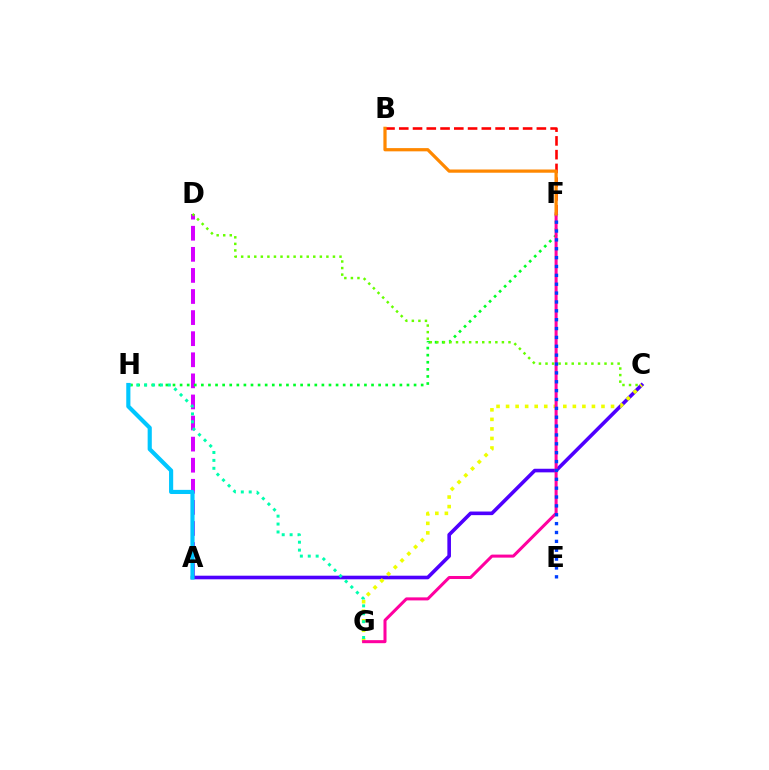{('A', 'D'): [{'color': '#d600ff', 'line_style': 'dashed', 'thickness': 2.86}], ('B', 'F'): [{'color': '#ff0000', 'line_style': 'dashed', 'thickness': 1.87}, {'color': '#ff8800', 'line_style': 'solid', 'thickness': 2.32}], ('A', 'C'): [{'color': '#4f00ff', 'line_style': 'solid', 'thickness': 2.6}], ('F', 'H'): [{'color': '#00ff27', 'line_style': 'dotted', 'thickness': 1.93}], ('C', 'G'): [{'color': '#eeff00', 'line_style': 'dotted', 'thickness': 2.59}], ('F', 'G'): [{'color': '#ff00a0', 'line_style': 'solid', 'thickness': 2.18}], ('C', 'D'): [{'color': '#66ff00', 'line_style': 'dotted', 'thickness': 1.78}], ('G', 'H'): [{'color': '#00ffaf', 'line_style': 'dotted', 'thickness': 2.15}], ('E', 'F'): [{'color': '#003fff', 'line_style': 'dotted', 'thickness': 2.41}], ('A', 'H'): [{'color': '#00c7ff', 'line_style': 'solid', 'thickness': 2.99}]}